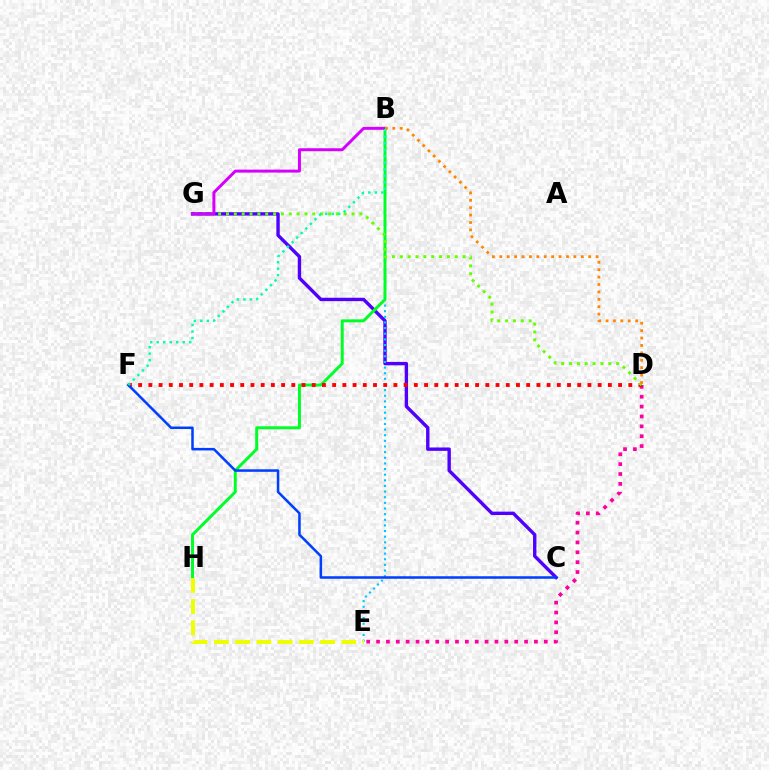{('C', 'G'): [{'color': '#4f00ff', 'line_style': 'solid', 'thickness': 2.44}], ('B', 'E'): [{'color': '#00c7ff', 'line_style': 'dotted', 'thickness': 1.53}], ('B', 'H'): [{'color': '#00ff27', 'line_style': 'solid', 'thickness': 2.13}], ('D', 'E'): [{'color': '#ff00a0', 'line_style': 'dotted', 'thickness': 2.68}], ('D', 'F'): [{'color': '#ff0000', 'line_style': 'dotted', 'thickness': 2.77}], ('D', 'G'): [{'color': '#66ff00', 'line_style': 'dotted', 'thickness': 2.13}], ('B', 'G'): [{'color': '#d600ff', 'line_style': 'solid', 'thickness': 2.14}], ('B', 'D'): [{'color': '#ff8800', 'line_style': 'dotted', 'thickness': 2.01}], ('C', 'F'): [{'color': '#003fff', 'line_style': 'solid', 'thickness': 1.82}], ('E', 'H'): [{'color': '#eeff00', 'line_style': 'dashed', 'thickness': 2.89}], ('B', 'F'): [{'color': '#00ffaf', 'line_style': 'dotted', 'thickness': 1.76}]}